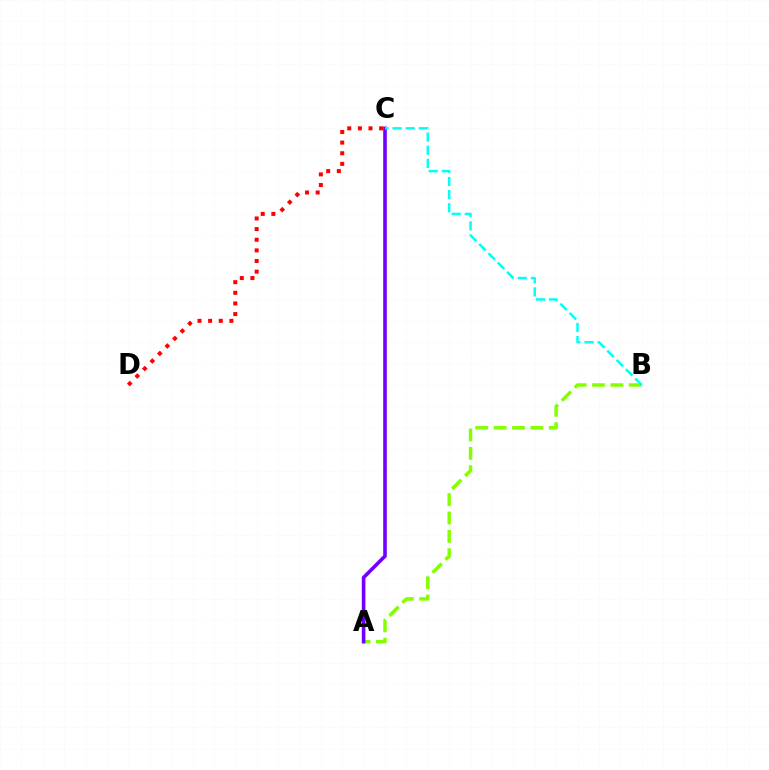{('A', 'B'): [{'color': '#84ff00', 'line_style': 'dashed', 'thickness': 2.5}], ('A', 'C'): [{'color': '#7200ff', 'line_style': 'solid', 'thickness': 2.6}], ('B', 'C'): [{'color': '#00fff6', 'line_style': 'dashed', 'thickness': 1.79}], ('C', 'D'): [{'color': '#ff0000', 'line_style': 'dotted', 'thickness': 2.89}]}